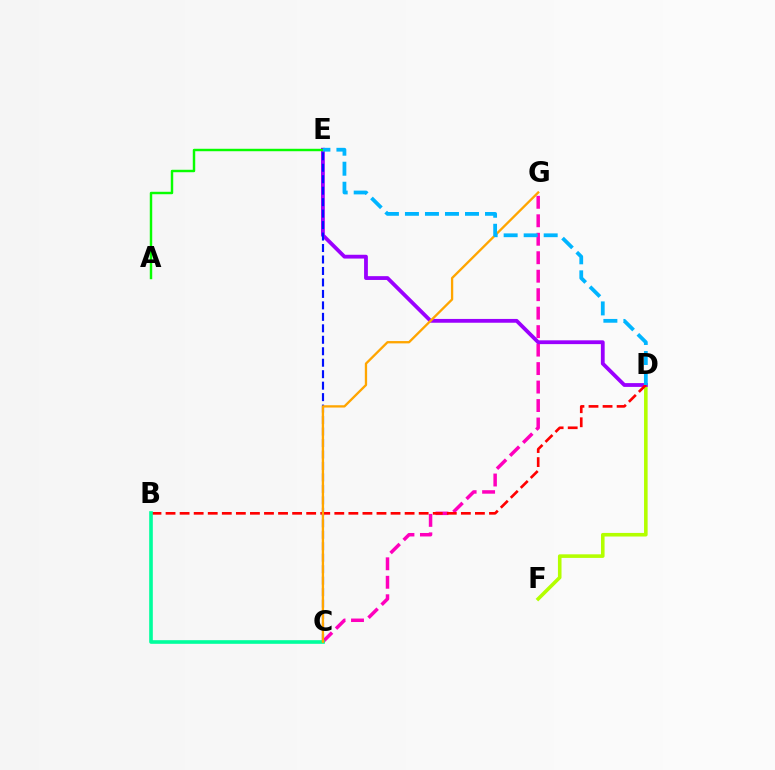{('D', 'F'): [{'color': '#b3ff00', 'line_style': 'solid', 'thickness': 2.58}], ('C', 'G'): [{'color': '#ff00bd', 'line_style': 'dashed', 'thickness': 2.51}, {'color': '#ffa500', 'line_style': 'solid', 'thickness': 1.67}], ('D', 'E'): [{'color': '#9b00ff', 'line_style': 'solid', 'thickness': 2.74}, {'color': '#00b5ff', 'line_style': 'dashed', 'thickness': 2.72}], ('A', 'E'): [{'color': '#08ff00', 'line_style': 'solid', 'thickness': 1.76}], ('C', 'E'): [{'color': '#0010ff', 'line_style': 'dashed', 'thickness': 1.56}], ('B', 'D'): [{'color': '#ff0000', 'line_style': 'dashed', 'thickness': 1.91}], ('B', 'C'): [{'color': '#00ff9d', 'line_style': 'solid', 'thickness': 2.61}]}